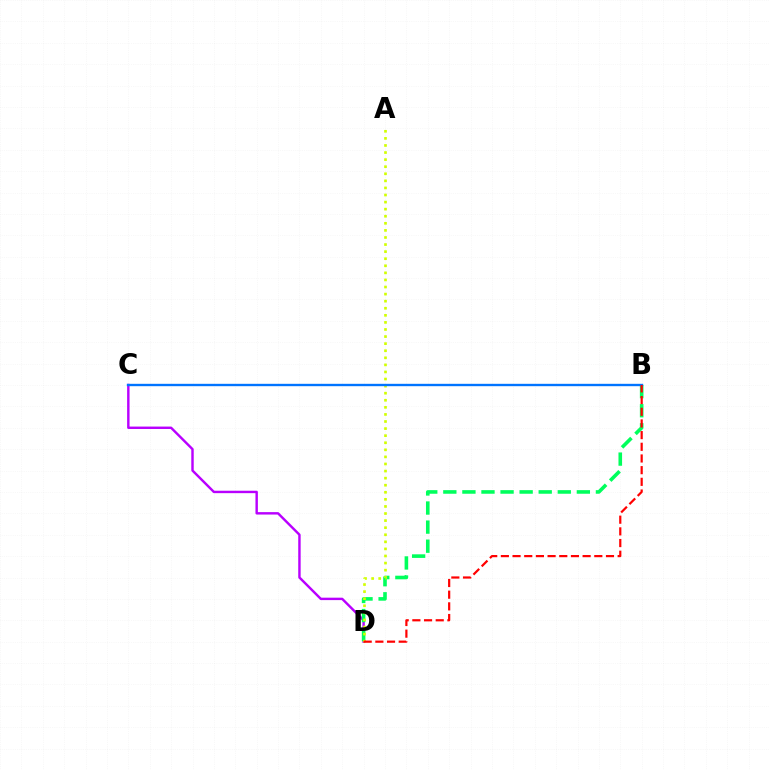{('C', 'D'): [{'color': '#b900ff', 'line_style': 'solid', 'thickness': 1.74}], ('B', 'D'): [{'color': '#00ff5c', 'line_style': 'dashed', 'thickness': 2.59}, {'color': '#ff0000', 'line_style': 'dashed', 'thickness': 1.59}], ('A', 'D'): [{'color': '#d1ff00', 'line_style': 'dotted', 'thickness': 1.92}], ('B', 'C'): [{'color': '#0074ff', 'line_style': 'solid', 'thickness': 1.71}]}